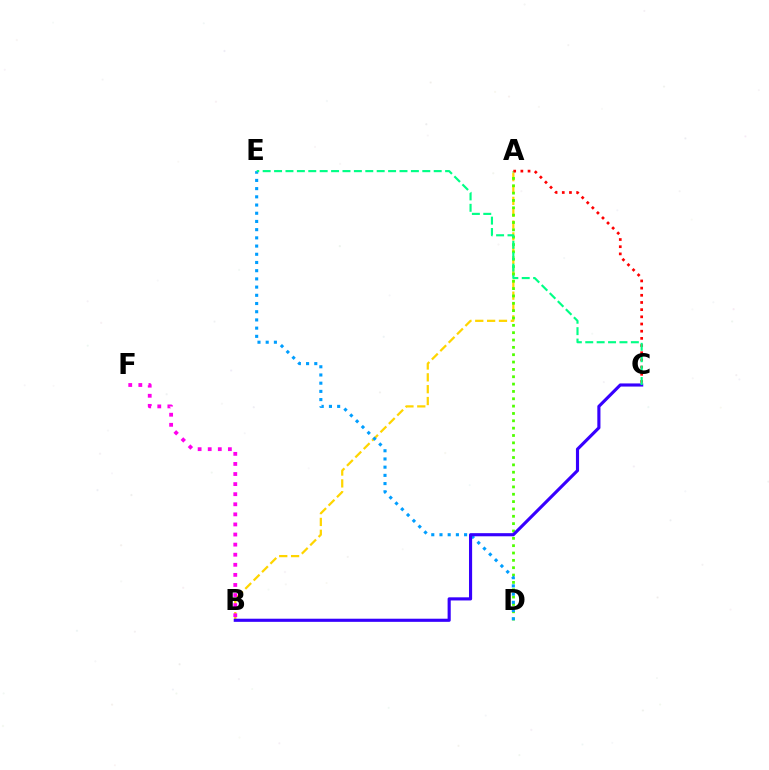{('A', 'B'): [{'color': '#ffd500', 'line_style': 'dashed', 'thickness': 1.61}], ('A', 'D'): [{'color': '#4fff00', 'line_style': 'dotted', 'thickness': 2.0}], ('A', 'C'): [{'color': '#ff0000', 'line_style': 'dotted', 'thickness': 1.95}], ('D', 'E'): [{'color': '#009eff', 'line_style': 'dotted', 'thickness': 2.23}], ('B', 'F'): [{'color': '#ff00ed', 'line_style': 'dotted', 'thickness': 2.74}], ('B', 'C'): [{'color': '#3700ff', 'line_style': 'solid', 'thickness': 2.25}], ('C', 'E'): [{'color': '#00ff86', 'line_style': 'dashed', 'thickness': 1.55}]}